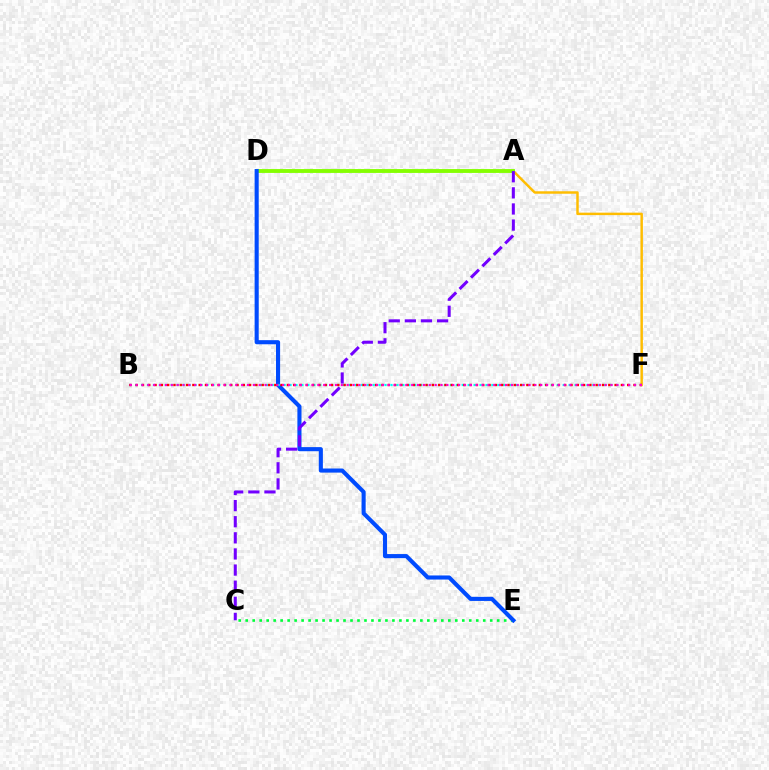{('A', 'F'): [{'color': '#ffbd00', 'line_style': 'solid', 'thickness': 1.78}], ('C', 'E'): [{'color': '#00ff39', 'line_style': 'dotted', 'thickness': 1.9}], ('A', 'D'): [{'color': '#84ff00', 'line_style': 'solid', 'thickness': 2.77}], ('D', 'E'): [{'color': '#004bff', 'line_style': 'solid', 'thickness': 2.95}], ('B', 'F'): [{'color': '#00fff6', 'line_style': 'dotted', 'thickness': 1.61}, {'color': '#ff0000', 'line_style': 'dotted', 'thickness': 1.71}, {'color': '#ff00cf', 'line_style': 'dotted', 'thickness': 1.59}], ('A', 'C'): [{'color': '#7200ff', 'line_style': 'dashed', 'thickness': 2.19}]}